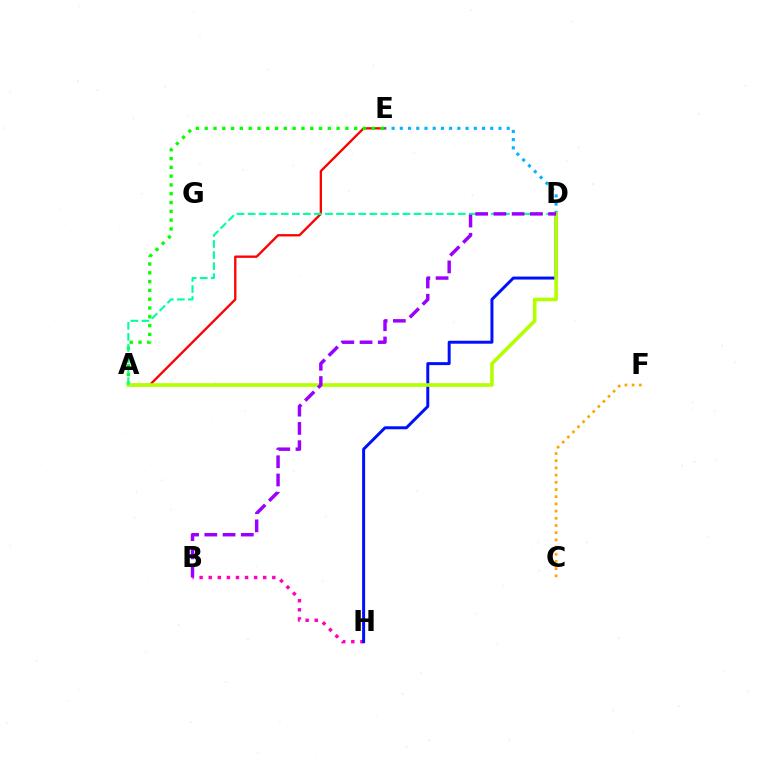{('A', 'E'): [{'color': '#ff0000', 'line_style': 'solid', 'thickness': 1.68}, {'color': '#08ff00', 'line_style': 'dotted', 'thickness': 2.39}], ('B', 'H'): [{'color': '#ff00bd', 'line_style': 'dotted', 'thickness': 2.47}], ('C', 'F'): [{'color': '#ffa500', 'line_style': 'dotted', 'thickness': 1.96}], ('D', 'E'): [{'color': '#00b5ff', 'line_style': 'dotted', 'thickness': 2.23}], ('D', 'H'): [{'color': '#0010ff', 'line_style': 'solid', 'thickness': 2.14}], ('A', 'D'): [{'color': '#b3ff00', 'line_style': 'solid', 'thickness': 2.6}, {'color': '#00ff9d', 'line_style': 'dashed', 'thickness': 1.5}], ('B', 'D'): [{'color': '#9b00ff', 'line_style': 'dashed', 'thickness': 2.48}]}